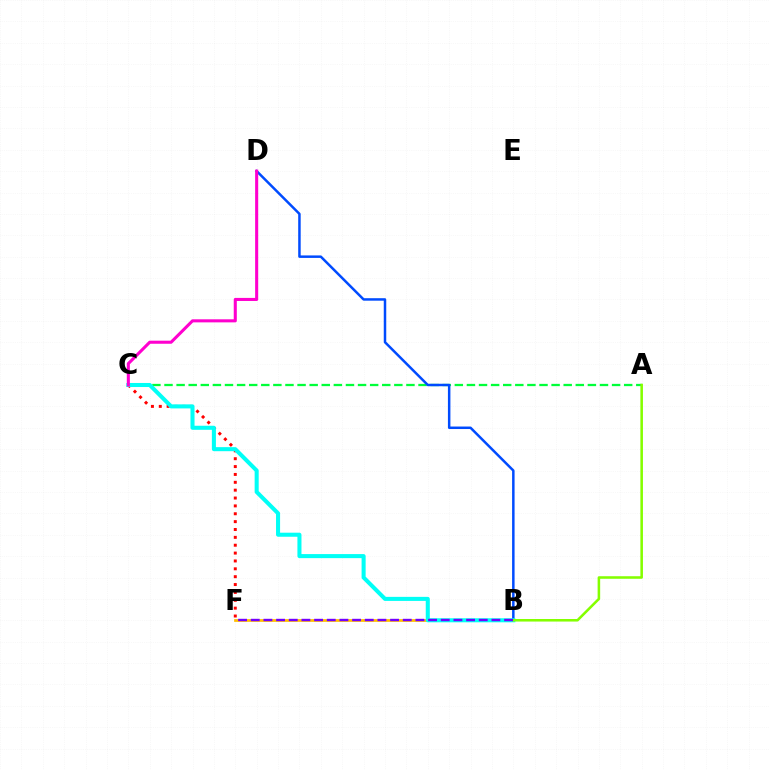{('C', 'F'): [{'color': '#ff0000', 'line_style': 'dotted', 'thickness': 2.14}], ('B', 'F'): [{'color': '#ffbd00', 'line_style': 'solid', 'thickness': 1.97}, {'color': '#7200ff', 'line_style': 'dashed', 'thickness': 1.72}], ('A', 'C'): [{'color': '#00ff39', 'line_style': 'dashed', 'thickness': 1.64}], ('B', 'D'): [{'color': '#004bff', 'line_style': 'solid', 'thickness': 1.79}], ('B', 'C'): [{'color': '#00fff6', 'line_style': 'solid', 'thickness': 2.92}], ('A', 'B'): [{'color': '#84ff00', 'line_style': 'solid', 'thickness': 1.84}], ('C', 'D'): [{'color': '#ff00cf', 'line_style': 'solid', 'thickness': 2.21}]}